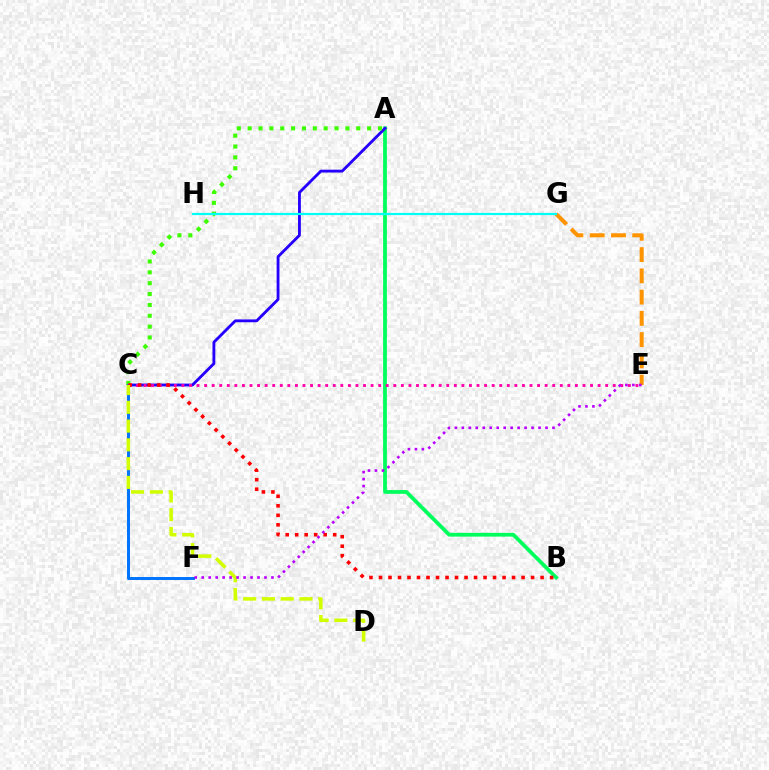{('A', 'B'): [{'color': '#00ff5c', 'line_style': 'solid', 'thickness': 2.72}], ('E', 'G'): [{'color': '#ff9400', 'line_style': 'dashed', 'thickness': 2.89}], ('A', 'C'): [{'color': '#2500ff', 'line_style': 'solid', 'thickness': 2.04}, {'color': '#3dff00', 'line_style': 'dotted', 'thickness': 2.95}], ('G', 'H'): [{'color': '#00fff6', 'line_style': 'solid', 'thickness': 1.59}], ('C', 'F'): [{'color': '#0074ff', 'line_style': 'solid', 'thickness': 2.14}], ('C', 'E'): [{'color': '#ff00ac', 'line_style': 'dotted', 'thickness': 2.06}], ('B', 'C'): [{'color': '#ff0000', 'line_style': 'dotted', 'thickness': 2.58}], ('C', 'D'): [{'color': '#d1ff00', 'line_style': 'dashed', 'thickness': 2.55}], ('E', 'F'): [{'color': '#b900ff', 'line_style': 'dotted', 'thickness': 1.89}]}